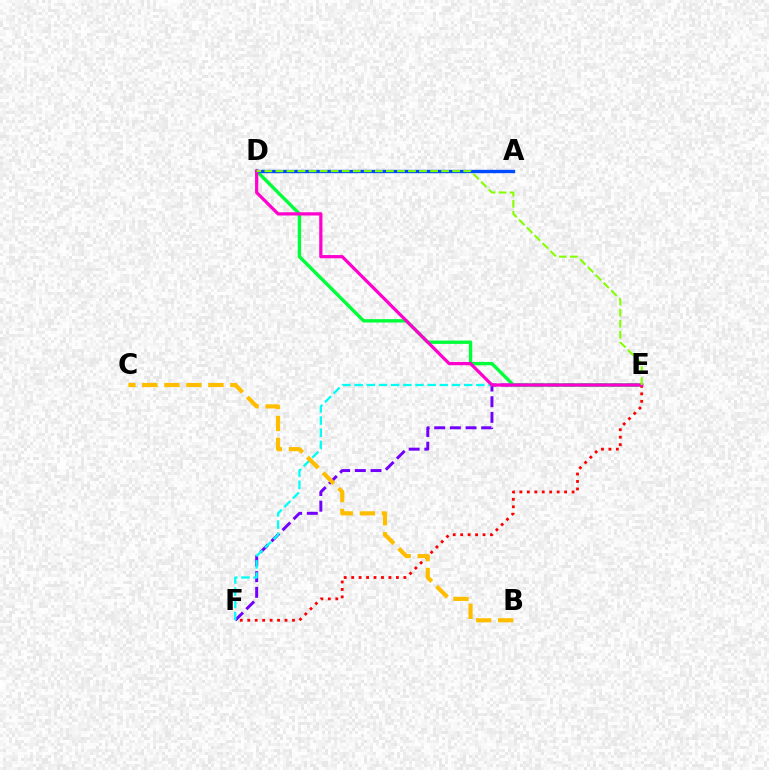{('E', 'F'): [{'color': '#7200ff', 'line_style': 'dashed', 'thickness': 2.13}, {'color': '#00fff6', 'line_style': 'dashed', 'thickness': 1.65}, {'color': '#ff0000', 'line_style': 'dotted', 'thickness': 2.03}], ('D', 'E'): [{'color': '#00ff39', 'line_style': 'solid', 'thickness': 2.42}, {'color': '#ff00cf', 'line_style': 'solid', 'thickness': 2.32}, {'color': '#84ff00', 'line_style': 'dashed', 'thickness': 1.5}], ('B', 'C'): [{'color': '#ffbd00', 'line_style': 'dashed', 'thickness': 2.99}], ('A', 'D'): [{'color': '#004bff', 'line_style': 'solid', 'thickness': 2.41}]}